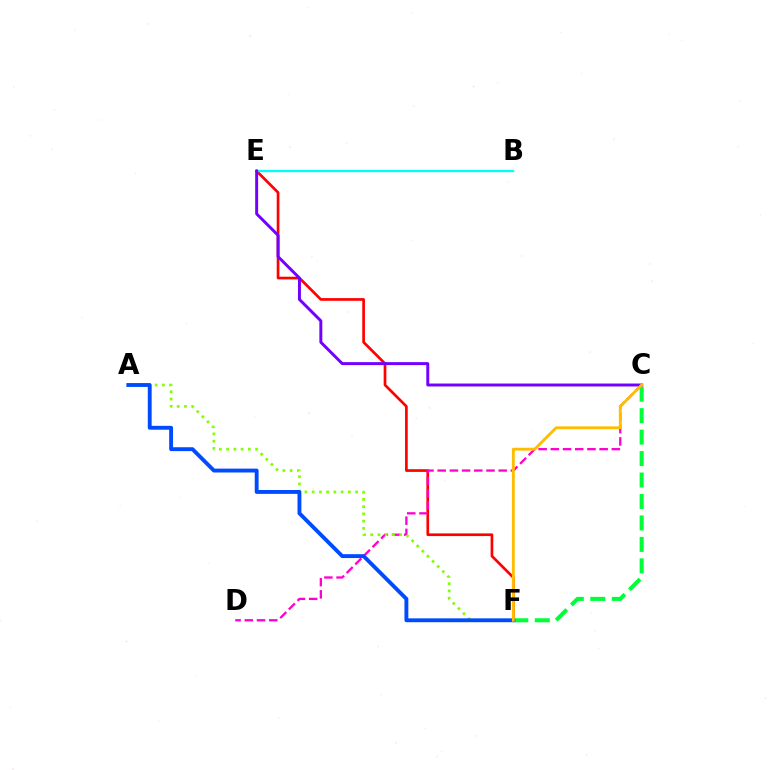{('E', 'F'): [{'color': '#ff0000', 'line_style': 'solid', 'thickness': 1.93}], ('C', 'F'): [{'color': '#00ff39', 'line_style': 'dashed', 'thickness': 2.91}, {'color': '#ffbd00', 'line_style': 'solid', 'thickness': 2.05}], ('C', 'D'): [{'color': '#ff00cf', 'line_style': 'dashed', 'thickness': 1.66}], ('A', 'F'): [{'color': '#84ff00', 'line_style': 'dotted', 'thickness': 1.97}, {'color': '#004bff', 'line_style': 'solid', 'thickness': 2.79}], ('B', 'E'): [{'color': '#00fff6', 'line_style': 'solid', 'thickness': 1.68}], ('C', 'E'): [{'color': '#7200ff', 'line_style': 'solid', 'thickness': 2.12}]}